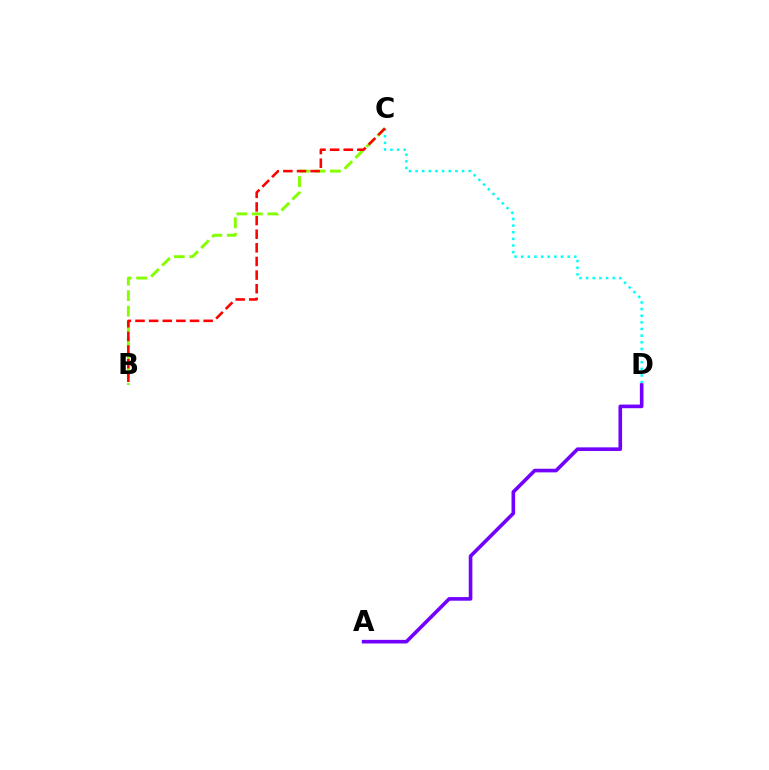{('B', 'C'): [{'color': '#84ff00', 'line_style': 'dashed', 'thickness': 2.1}, {'color': '#ff0000', 'line_style': 'dashed', 'thickness': 1.85}], ('C', 'D'): [{'color': '#00fff6', 'line_style': 'dotted', 'thickness': 1.8}], ('A', 'D'): [{'color': '#7200ff', 'line_style': 'solid', 'thickness': 2.6}]}